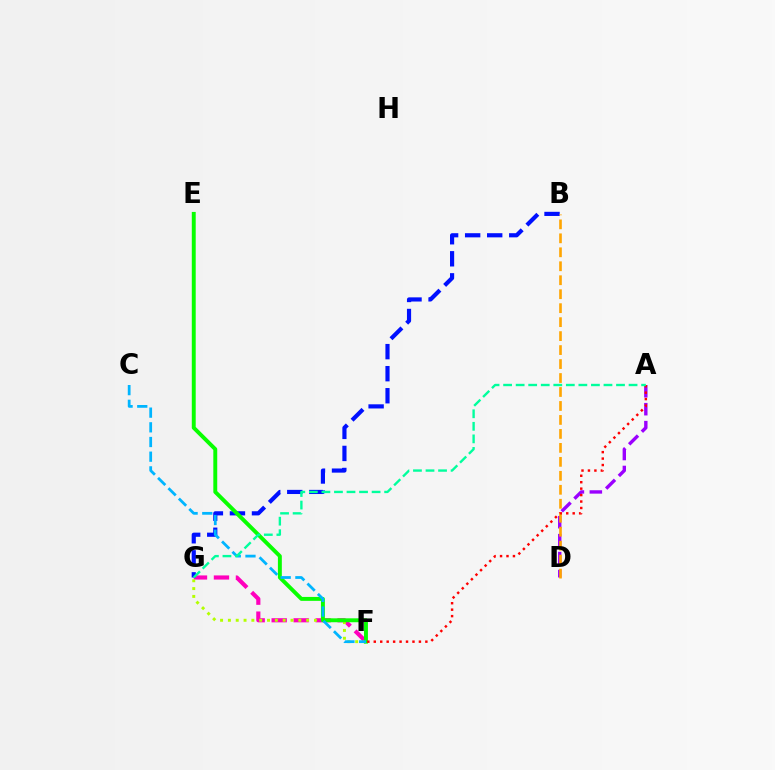{('F', 'G'): [{'color': '#ff00bd', 'line_style': 'dashed', 'thickness': 2.99}, {'color': '#b3ff00', 'line_style': 'dotted', 'thickness': 2.13}], ('B', 'G'): [{'color': '#0010ff', 'line_style': 'dashed', 'thickness': 3.0}], ('A', 'D'): [{'color': '#9b00ff', 'line_style': 'dashed', 'thickness': 2.44}], ('E', 'F'): [{'color': '#08ff00', 'line_style': 'solid', 'thickness': 2.82}], ('B', 'D'): [{'color': '#ffa500', 'line_style': 'dashed', 'thickness': 1.9}], ('C', 'F'): [{'color': '#00b5ff', 'line_style': 'dashed', 'thickness': 1.99}], ('A', 'F'): [{'color': '#ff0000', 'line_style': 'dotted', 'thickness': 1.75}], ('A', 'G'): [{'color': '#00ff9d', 'line_style': 'dashed', 'thickness': 1.7}]}